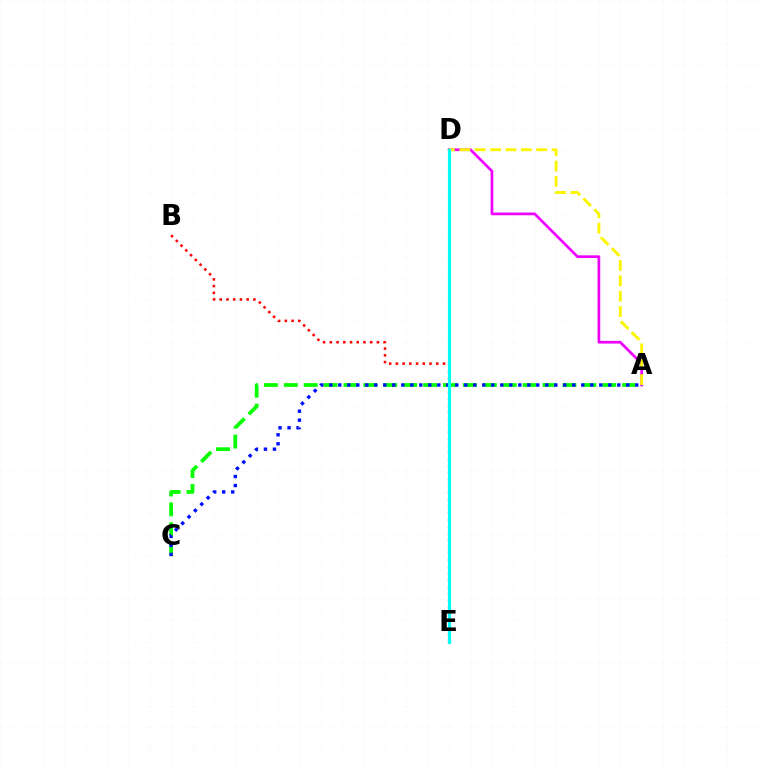{('A', 'D'): [{'color': '#ee00ff', 'line_style': 'solid', 'thickness': 1.95}, {'color': '#fcf500', 'line_style': 'dashed', 'thickness': 2.09}], ('B', 'E'): [{'color': '#ff0000', 'line_style': 'dotted', 'thickness': 1.83}], ('A', 'C'): [{'color': '#08ff00', 'line_style': 'dashed', 'thickness': 2.7}, {'color': '#0010ff', 'line_style': 'dotted', 'thickness': 2.45}], ('D', 'E'): [{'color': '#00fff6', 'line_style': 'solid', 'thickness': 2.27}]}